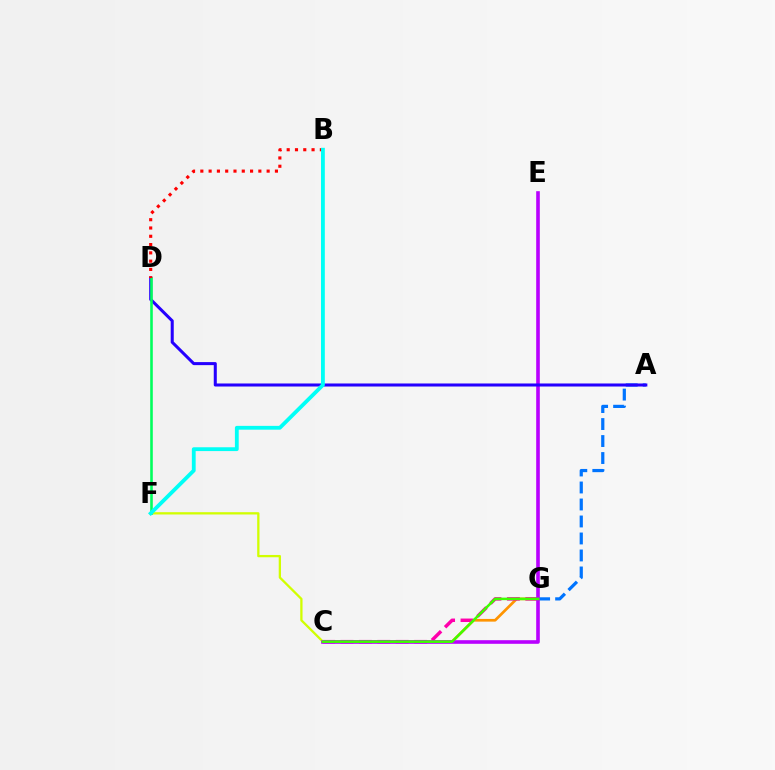{('C', 'G'): [{'color': '#ff9400', 'line_style': 'solid', 'thickness': 1.95}, {'color': '#ff00ac', 'line_style': 'dashed', 'thickness': 2.5}, {'color': '#3dff00', 'line_style': 'solid', 'thickness': 1.82}], ('A', 'G'): [{'color': '#0074ff', 'line_style': 'dashed', 'thickness': 2.31}], ('C', 'F'): [{'color': '#d1ff00', 'line_style': 'solid', 'thickness': 1.65}], ('C', 'E'): [{'color': '#b900ff', 'line_style': 'solid', 'thickness': 2.6}], ('A', 'D'): [{'color': '#2500ff', 'line_style': 'solid', 'thickness': 2.19}], ('D', 'F'): [{'color': '#00ff5c', 'line_style': 'solid', 'thickness': 1.86}], ('B', 'D'): [{'color': '#ff0000', 'line_style': 'dotted', 'thickness': 2.25}], ('B', 'F'): [{'color': '#00fff6', 'line_style': 'solid', 'thickness': 2.74}]}